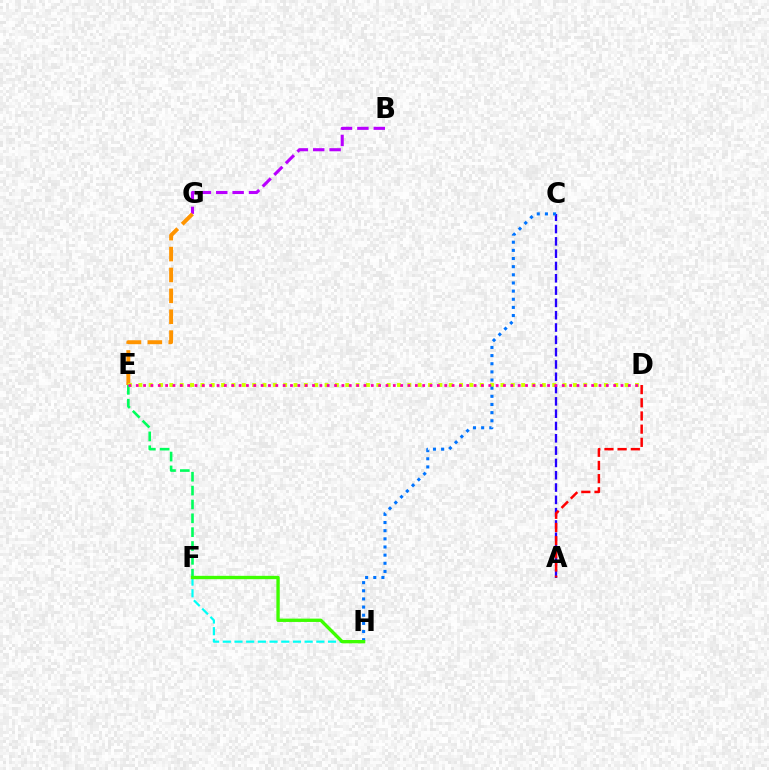{('B', 'G'): [{'color': '#b900ff', 'line_style': 'dashed', 'thickness': 2.23}], ('E', 'G'): [{'color': '#ff9400', 'line_style': 'dashed', 'thickness': 2.84}], ('D', 'E'): [{'color': '#d1ff00', 'line_style': 'dotted', 'thickness': 2.81}, {'color': '#ff00ac', 'line_style': 'dotted', 'thickness': 2.0}], ('E', 'F'): [{'color': '#00ff5c', 'line_style': 'dashed', 'thickness': 1.88}], ('A', 'C'): [{'color': '#2500ff', 'line_style': 'dashed', 'thickness': 1.67}], ('F', 'H'): [{'color': '#00fff6', 'line_style': 'dashed', 'thickness': 1.59}, {'color': '#3dff00', 'line_style': 'solid', 'thickness': 2.4}], ('A', 'D'): [{'color': '#ff0000', 'line_style': 'dashed', 'thickness': 1.79}], ('C', 'H'): [{'color': '#0074ff', 'line_style': 'dotted', 'thickness': 2.21}]}